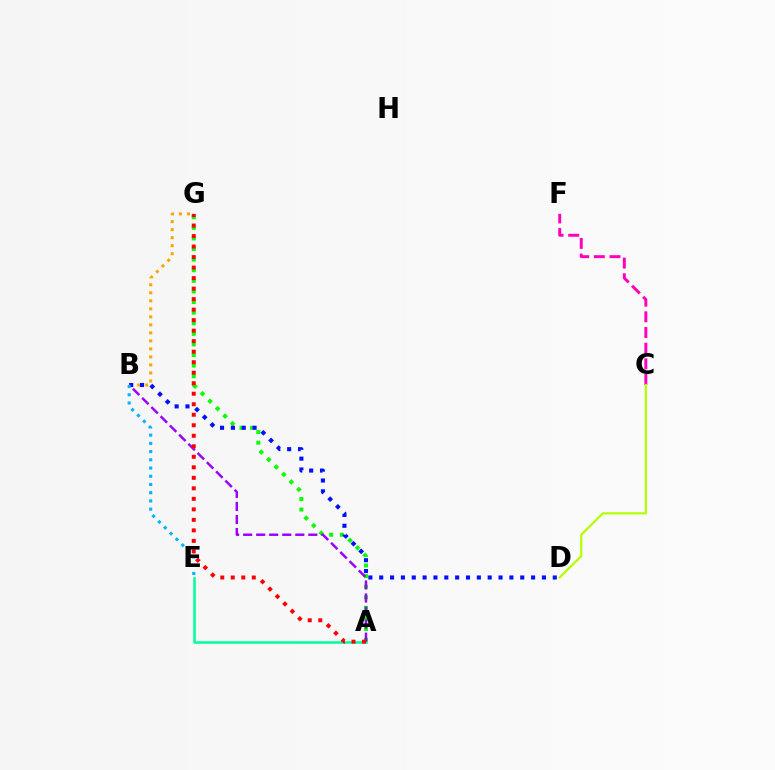{('A', 'E'): [{'color': '#00ff9d', 'line_style': 'solid', 'thickness': 1.82}], ('A', 'G'): [{'color': '#08ff00', 'line_style': 'dotted', 'thickness': 2.88}, {'color': '#ff0000', 'line_style': 'dotted', 'thickness': 2.86}], ('B', 'G'): [{'color': '#ffa500', 'line_style': 'dotted', 'thickness': 2.18}], ('C', 'F'): [{'color': '#ff00bd', 'line_style': 'dashed', 'thickness': 2.13}], ('B', 'D'): [{'color': '#0010ff', 'line_style': 'dotted', 'thickness': 2.95}], ('A', 'B'): [{'color': '#9b00ff', 'line_style': 'dashed', 'thickness': 1.77}], ('B', 'E'): [{'color': '#00b5ff', 'line_style': 'dotted', 'thickness': 2.23}], ('C', 'D'): [{'color': '#b3ff00', 'line_style': 'solid', 'thickness': 1.57}]}